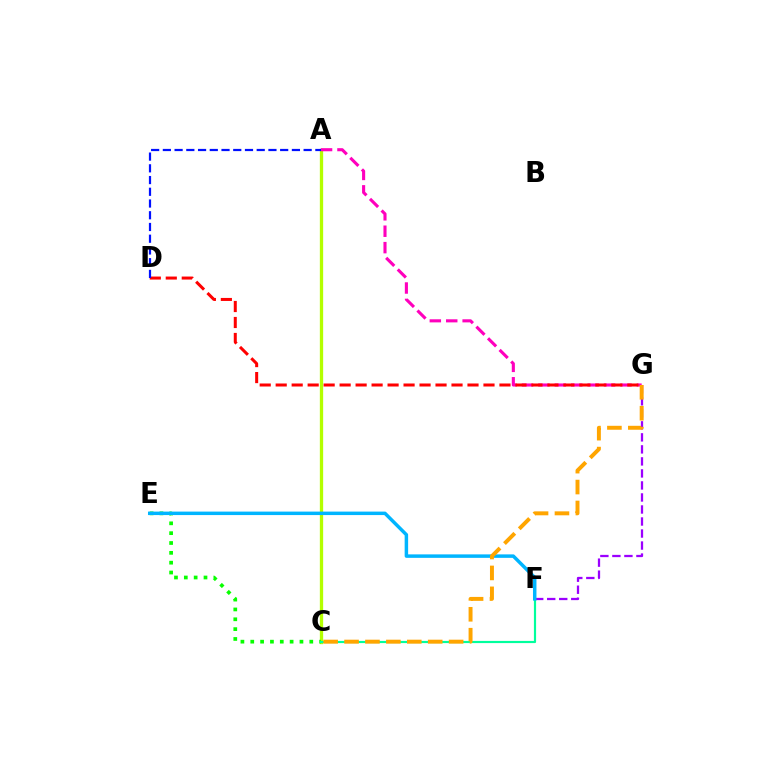{('F', 'G'): [{'color': '#9b00ff', 'line_style': 'dashed', 'thickness': 1.63}], ('A', 'C'): [{'color': '#b3ff00', 'line_style': 'solid', 'thickness': 2.38}], ('A', 'G'): [{'color': '#ff00bd', 'line_style': 'dashed', 'thickness': 2.23}], ('C', 'E'): [{'color': '#08ff00', 'line_style': 'dotted', 'thickness': 2.67}], ('C', 'F'): [{'color': '#00ff9d', 'line_style': 'solid', 'thickness': 1.57}], ('D', 'G'): [{'color': '#ff0000', 'line_style': 'dashed', 'thickness': 2.17}], ('E', 'F'): [{'color': '#00b5ff', 'line_style': 'solid', 'thickness': 2.5}], ('A', 'D'): [{'color': '#0010ff', 'line_style': 'dashed', 'thickness': 1.59}], ('C', 'G'): [{'color': '#ffa500', 'line_style': 'dashed', 'thickness': 2.84}]}